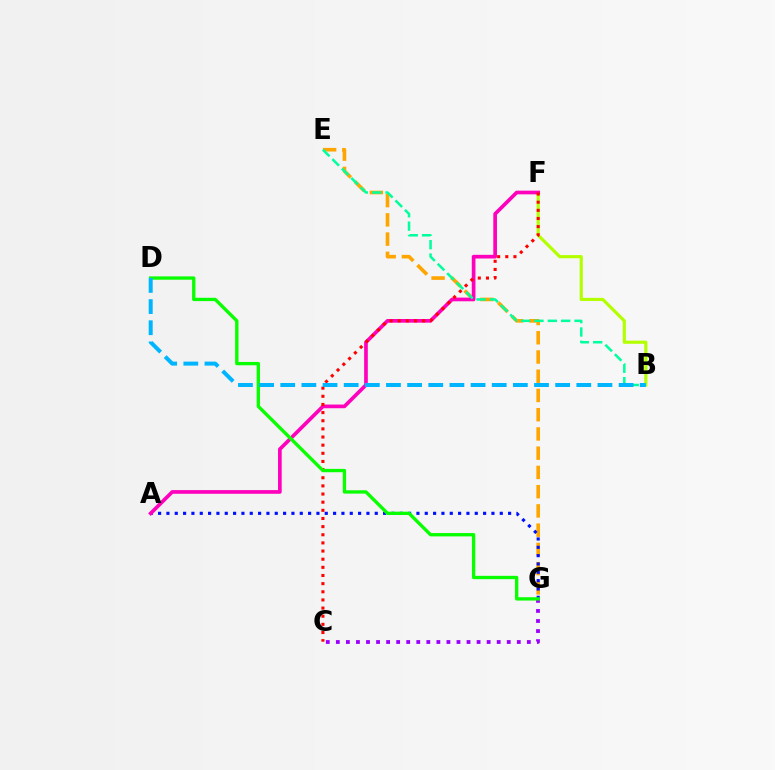{('E', 'G'): [{'color': '#ffa500', 'line_style': 'dashed', 'thickness': 2.61}], ('B', 'F'): [{'color': '#b3ff00', 'line_style': 'solid', 'thickness': 2.28}], ('A', 'G'): [{'color': '#0010ff', 'line_style': 'dotted', 'thickness': 2.26}], ('A', 'F'): [{'color': '#ff00bd', 'line_style': 'solid', 'thickness': 2.65}], ('C', 'F'): [{'color': '#ff0000', 'line_style': 'dotted', 'thickness': 2.21}], ('B', 'E'): [{'color': '#00ff9d', 'line_style': 'dashed', 'thickness': 1.81}], ('C', 'G'): [{'color': '#9b00ff', 'line_style': 'dotted', 'thickness': 2.73}], ('D', 'G'): [{'color': '#08ff00', 'line_style': 'solid', 'thickness': 2.4}], ('B', 'D'): [{'color': '#00b5ff', 'line_style': 'dashed', 'thickness': 2.87}]}